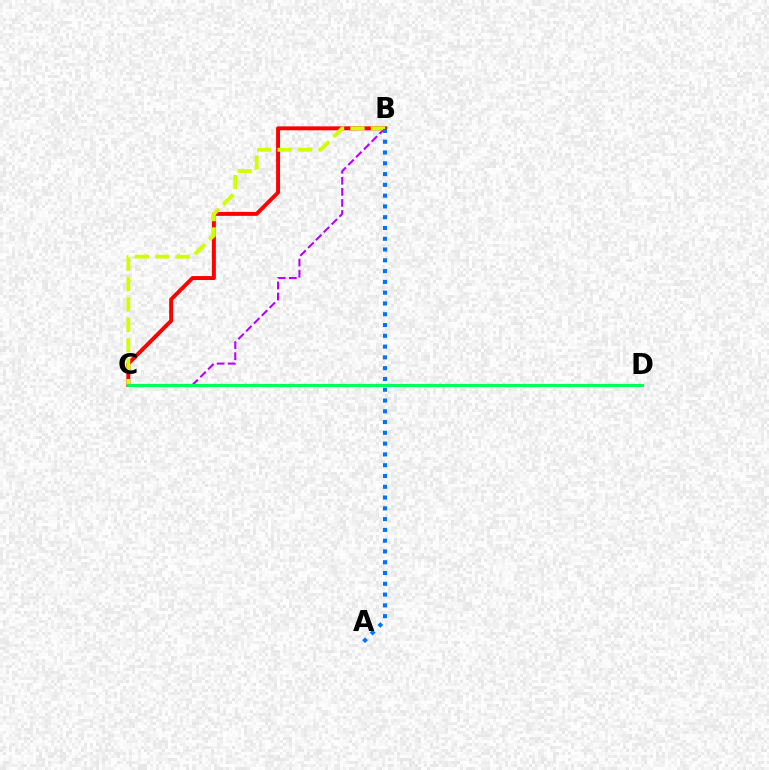{('B', 'C'): [{'color': '#b900ff', 'line_style': 'dashed', 'thickness': 1.5}, {'color': '#ff0000', 'line_style': 'solid', 'thickness': 2.83}, {'color': '#d1ff00', 'line_style': 'dashed', 'thickness': 2.77}], ('A', 'B'): [{'color': '#0074ff', 'line_style': 'dotted', 'thickness': 2.93}], ('C', 'D'): [{'color': '#00ff5c', 'line_style': 'solid', 'thickness': 2.27}]}